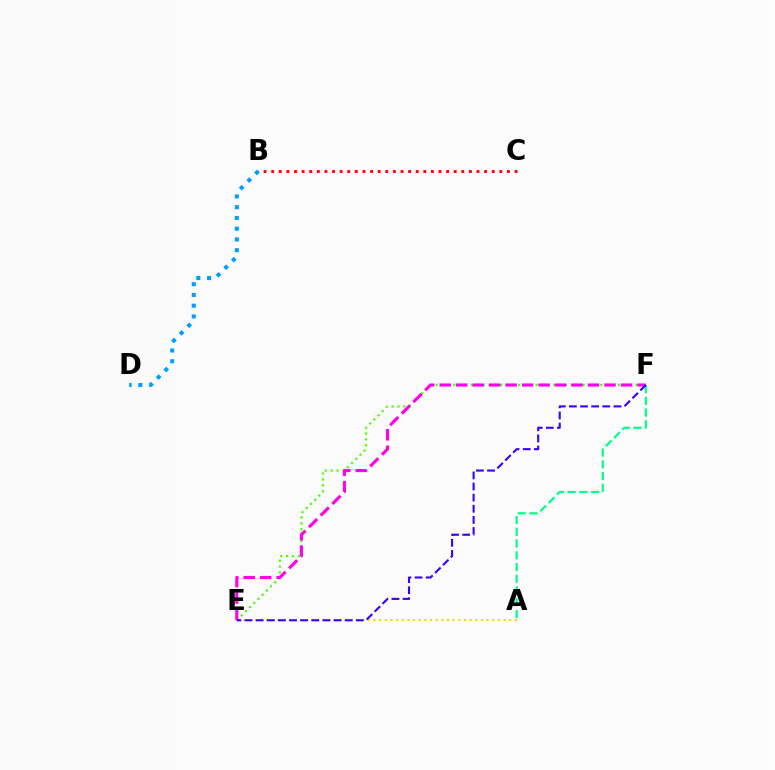{('A', 'E'): [{'color': '#ffd500', 'line_style': 'dotted', 'thickness': 1.54}], ('E', 'F'): [{'color': '#4fff00', 'line_style': 'dotted', 'thickness': 1.6}, {'color': '#ff00ed', 'line_style': 'dashed', 'thickness': 2.24}, {'color': '#3700ff', 'line_style': 'dashed', 'thickness': 1.51}], ('B', 'C'): [{'color': '#ff0000', 'line_style': 'dotted', 'thickness': 2.07}], ('A', 'F'): [{'color': '#00ff86', 'line_style': 'dashed', 'thickness': 1.6}], ('B', 'D'): [{'color': '#009eff', 'line_style': 'dotted', 'thickness': 2.92}]}